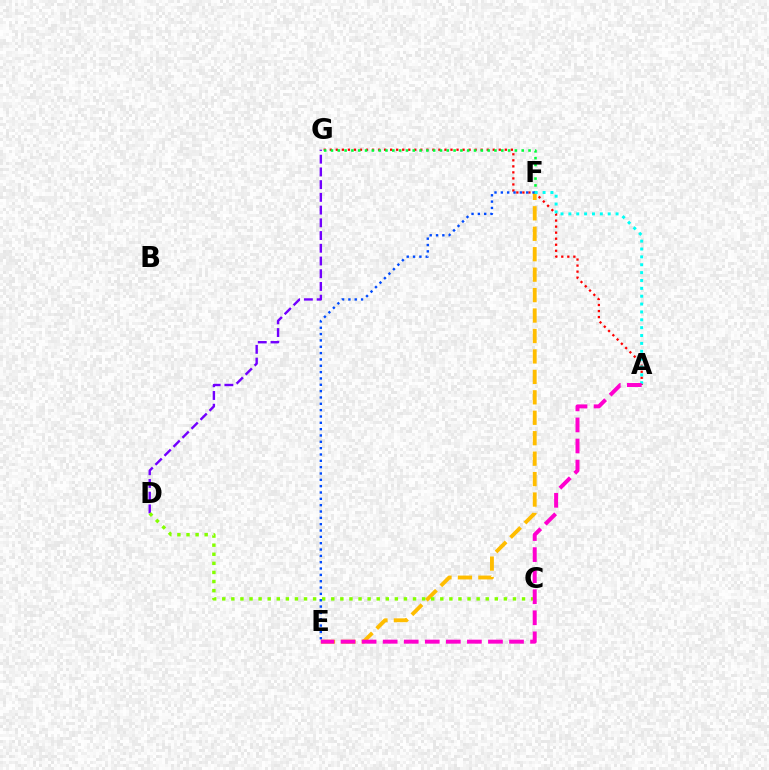{('A', 'G'): [{'color': '#ff0000', 'line_style': 'dotted', 'thickness': 1.64}], ('E', 'F'): [{'color': '#ffbd00', 'line_style': 'dashed', 'thickness': 2.78}, {'color': '#004bff', 'line_style': 'dotted', 'thickness': 1.72}], ('D', 'G'): [{'color': '#7200ff', 'line_style': 'dashed', 'thickness': 1.73}], ('F', 'G'): [{'color': '#00ff39', 'line_style': 'dotted', 'thickness': 1.85}], ('C', 'D'): [{'color': '#84ff00', 'line_style': 'dotted', 'thickness': 2.47}], ('A', 'F'): [{'color': '#00fff6', 'line_style': 'dotted', 'thickness': 2.14}], ('A', 'E'): [{'color': '#ff00cf', 'line_style': 'dashed', 'thickness': 2.86}]}